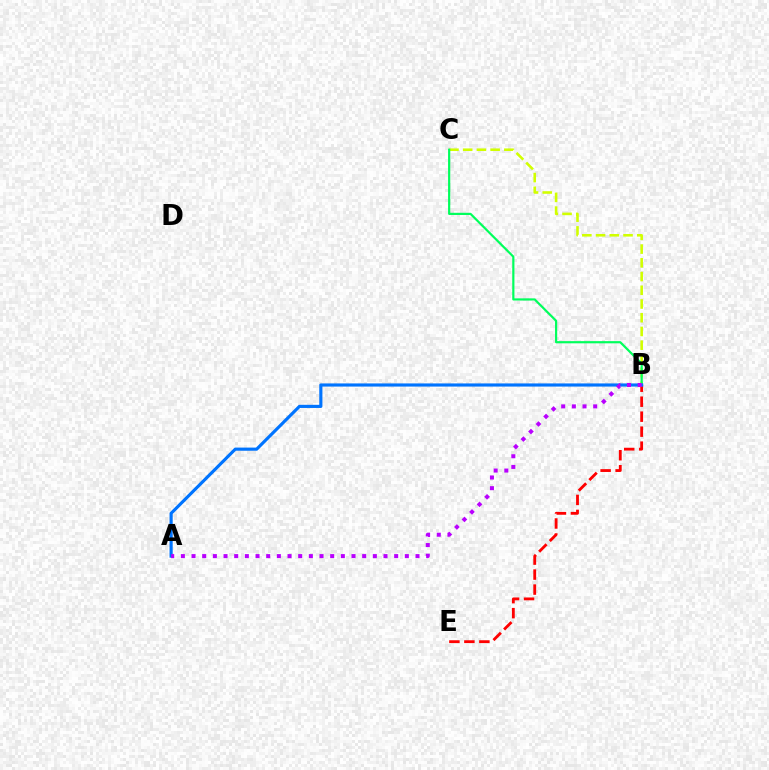{('B', 'E'): [{'color': '#ff0000', 'line_style': 'dashed', 'thickness': 2.04}], ('B', 'C'): [{'color': '#d1ff00', 'line_style': 'dashed', 'thickness': 1.86}, {'color': '#00ff5c', 'line_style': 'solid', 'thickness': 1.58}], ('A', 'B'): [{'color': '#0074ff', 'line_style': 'solid', 'thickness': 2.27}, {'color': '#b900ff', 'line_style': 'dotted', 'thickness': 2.9}]}